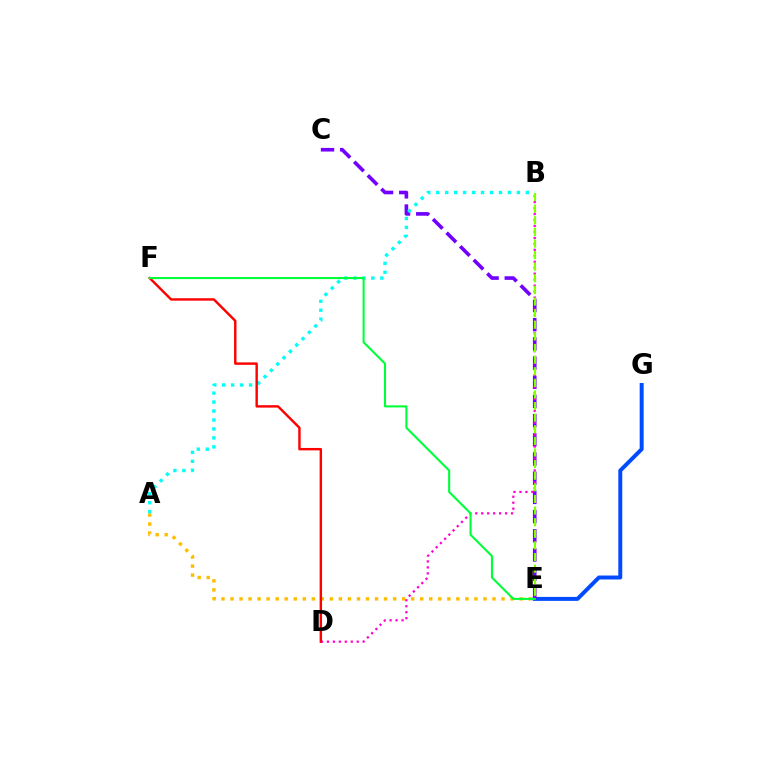{('E', 'G'): [{'color': '#004bff', 'line_style': 'solid', 'thickness': 2.85}], ('A', 'E'): [{'color': '#ffbd00', 'line_style': 'dotted', 'thickness': 2.45}], ('C', 'E'): [{'color': '#7200ff', 'line_style': 'dashed', 'thickness': 2.61}], ('A', 'B'): [{'color': '#00fff6', 'line_style': 'dotted', 'thickness': 2.43}], ('B', 'D'): [{'color': '#ff00cf', 'line_style': 'dotted', 'thickness': 1.62}], ('D', 'F'): [{'color': '#ff0000', 'line_style': 'solid', 'thickness': 1.74}], ('B', 'E'): [{'color': '#84ff00', 'line_style': 'dashed', 'thickness': 1.58}], ('E', 'F'): [{'color': '#00ff39', 'line_style': 'solid', 'thickness': 1.51}]}